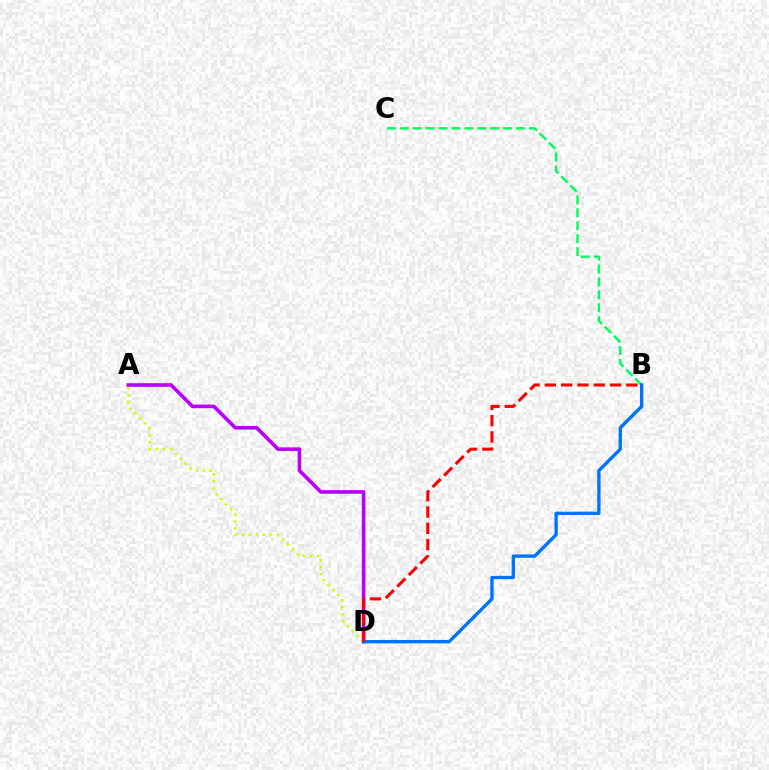{('B', 'C'): [{'color': '#00ff5c', 'line_style': 'dashed', 'thickness': 1.76}], ('A', 'D'): [{'color': '#d1ff00', 'line_style': 'dotted', 'thickness': 1.9}, {'color': '#b900ff', 'line_style': 'solid', 'thickness': 2.6}], ('B', 'D'): [{'color': '#0074ff', 'line_style': 'solid', 'thickness': 2.42}, {'color': '#ff0000', 'line_style': 'dashed', 'thickness': 2.22}]}